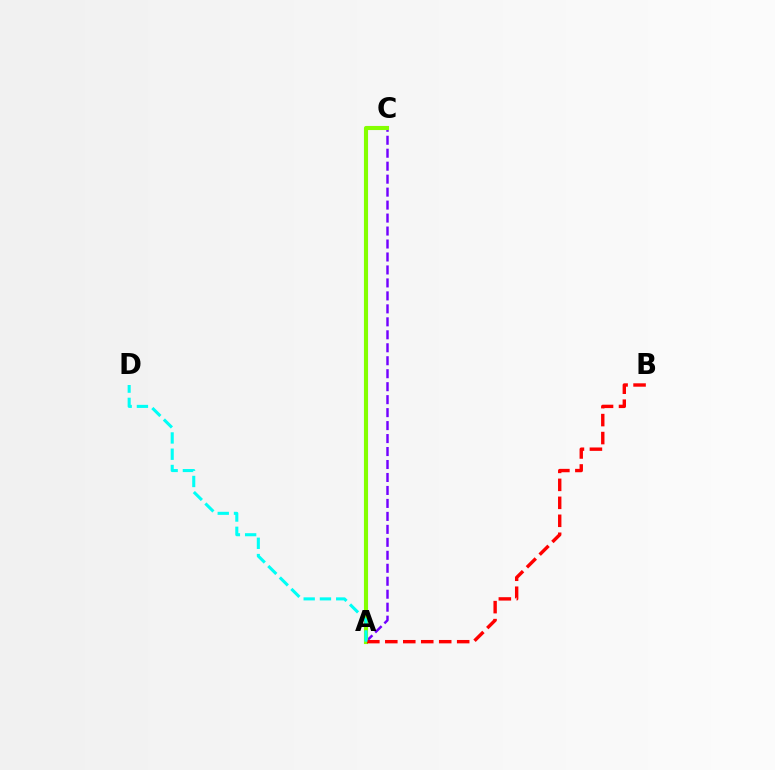{('A', 'C'): [{'color': '#7200ff', 'line_style': 'dashed', 'thickness': 1.76}, {'color': '#84ff00', 'line_style': 'solid', 'thickness': 2.96}], ('A', 'B'): [{'color': '#ff0000', 'line_style': 'dashed', 'thickness': 2.44}], ('A', 'D'): [{'color': '#00fff6', 'line_style': 'dashed', 'thickness': 2.21}]}